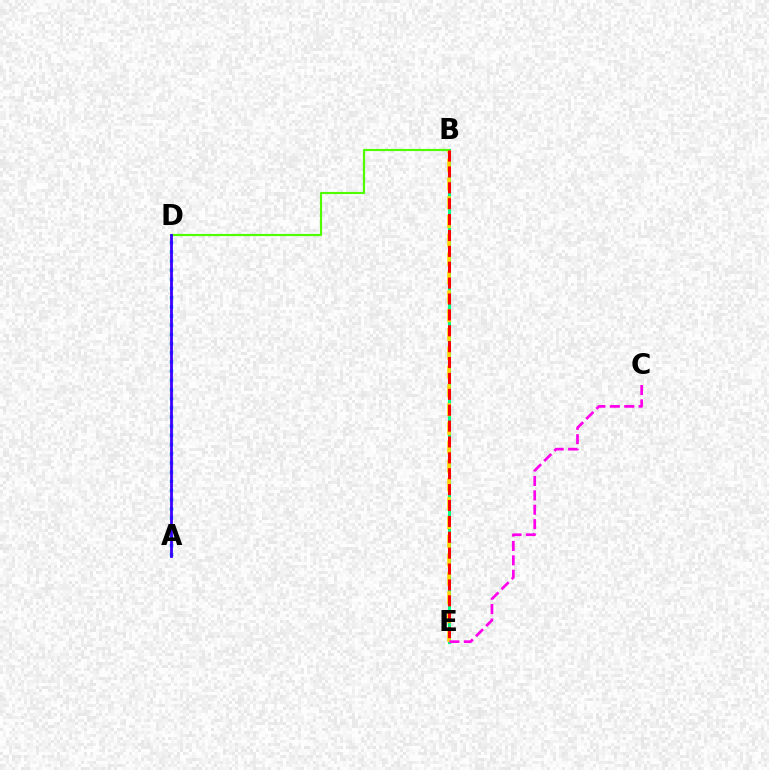{('A', 'D'): [{'color': '#009eff', 'line_style': 'dotted', 'thickness': 2.49}, {'color': '#3700ff', 'line_style': 'solid', 'thickness': 2.01}], ('B', 'E'): [{'color': '#00ff86', 'line_style': 'solid', 'thickness': 2.22}, {'color': '#ffd500', 'line_style': 'dashed', 'thickness': 2.56}, {'color': '#ff0000', 'line_style': 'dashed', 'thickness': 2.16}], ('B', 'D'): [{'color': '#4fff00', 'line_style': 'solid', 'thickness': 1.56}], ('C', 'E'): [{'color': '#ff00ed', 'line_style': 'dashed', 'thickness': 1.96}]}